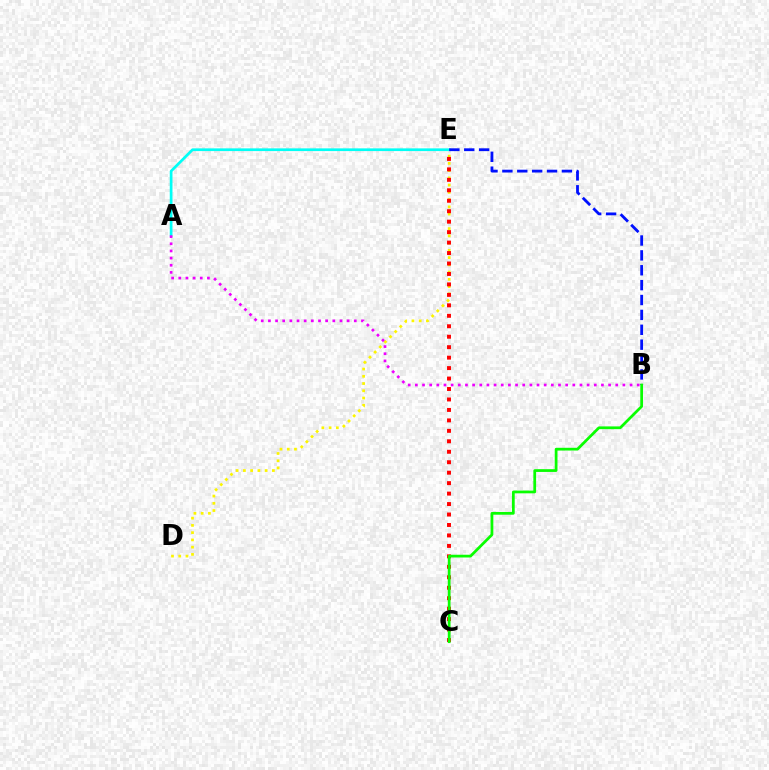{('D', 'E'): [{'color': '#fcf500', 'line_style': 'dotted', 'thickness': 1.97}], ('C', 'E'): [{'color': '#ff0000', 'line_style': 'dotted', 'thickness': 2.84}], ('A', 'E'): [{'color': '#00fff6', 'line_style': 'solid', 'thickness': 1.95}], ('B', 'E'): [{'color': '#0010ff', 'line_style': 'dashed', 'thickness': 2.02}], ('B', 'C'): [{'color': '#08ff00', 'line_style': 'solid', 'thickness': 1.98}], ('A', 'B'): [{'color': '#ee00ff', 'line_style': 'dotted', 'thickness': 1.94}]}